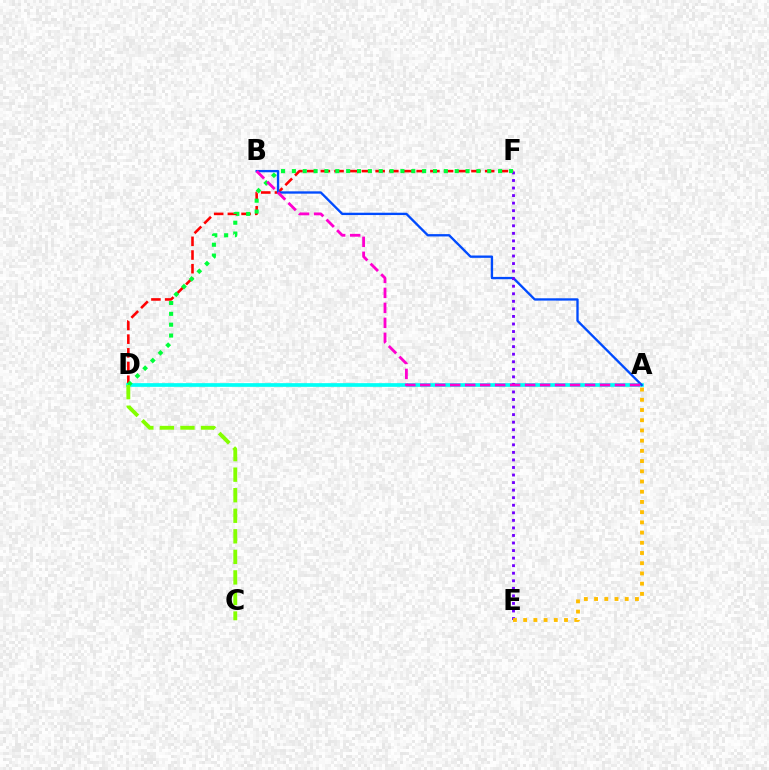{('D', 'F'): [{'color': '#ff0000', 'line_style': 'dashed', 'thickness': 1.86}, {'color': '#00ff39', 'line_style': 'dotted', 'thickness': 2.95}], ('A', 'D'): [{'color': '#00fff6', 'line_style': 'solid', 'thickness': 2.66}], ('A', 'B'): [{'color': '#004bff', 'line_style': 'solid', 'thickness': 1.68}, {'color': '#ff00cf', 'line_style': 'dashed', 'thickness': 2.04}], ('E', 'F'): [{'color': '#7200ff', 'line_style': 'dotted', 'thickness': 2.05}], ('C', 'D'): [{'color': '#84ff00', 'line_style': 'dashed', 'thickness': 2.79}], ('A', 'E'): [{'color': '#ffbd00', 'line_style': 'dotted', 'thickness': 2.78}]}